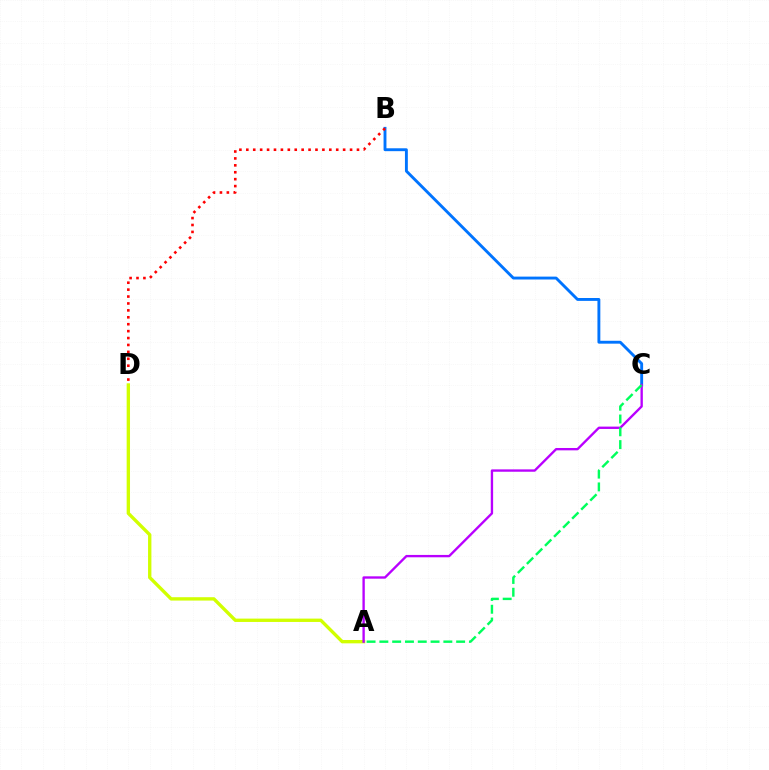{('B', 'C'): [{'color': '#0074ff', 'line_style': 'solid', 'thickness': 2.08}], ('A', 'D'): [{'color': '#d1ff00', 'line_style': 'solid', 'thickness': 2.42}], ('B', 'D'): [{'color': '#ff0000', 'line_style': 'dotted', 'thickness': 1.88}], ('A', 'C'): [{'color': '#b900ff', 'line_style': 'solid', 'thickness': 1.7}, {'color': '#00ff5c', 'line_style': 'dashed', 'thickness': 1.74}]}